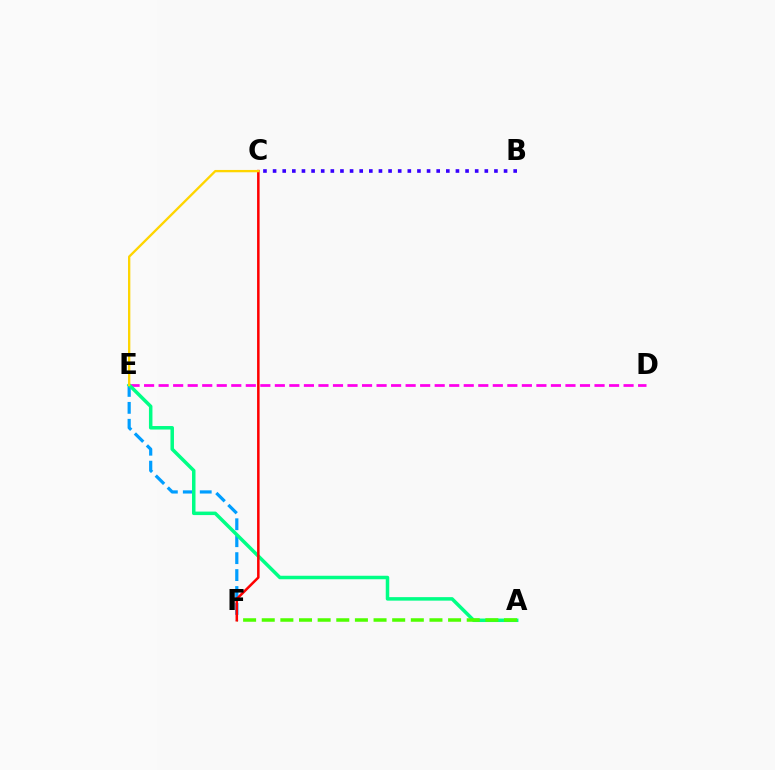{('D', 'E'): [{'color': '#ff00ed', 'line_style': 'dashed', 'thickness': 1.97}], ('E', 'F'): [{'color': '#009eff', 'line_style': 'dashed', 'thickness': 2.3}], ('A', 'E'): [{'color': '#00ff86', 'line_style': 'solid', 'thickness': 2.52}], ('A', 'F'): [{'color': '#4fff00', 'line_style': 'dashed', 'thickness': 2.53}], ('C', 'F'): [{'color': '#ff0000', 'line_style': 'solid', 'thickness': 1.82}], ('C', 'E'): [{'color': '#ffd500', 'line_style': 'solid', 'thickness': 1.67}], ('B', 'C'): [{'color': '#3700ff', 'line_style': 'dotted', 'thickness': 2.61}]}